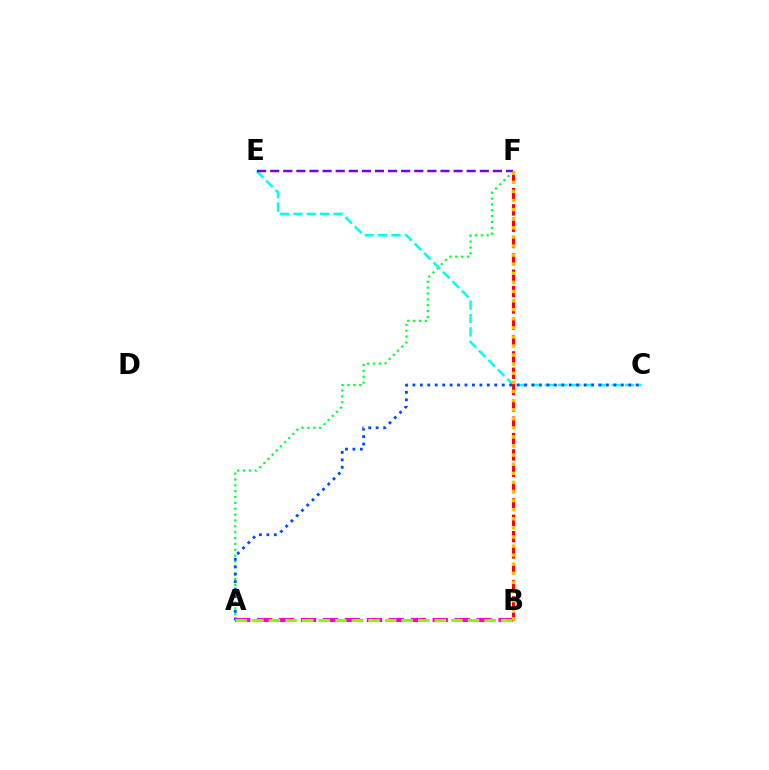{('A', 'F'): [{'color': '#00ff39', 'line_style': 'dotted', 'thickness': 1.59}], ('C', 'E'): [{'color': '#00fff6', 'line_style': 'dashed', 'thickness': 1.82}], ('A', 'C'): [{'color': '#004bff', 'line_style': 'dotted', 'thickness': 2.02}], ('A', 'B'): [{'color': '#ff00cf', 'line_style': 'dashed', 'thickness': 2.98}, {'color': '#84ff00', 'line_style': 'dashed', 'thickness': 2.25}], ('E', 'F'): [{'color': '#7200ff', 'line_style': 'dashed', 'thickness': 1.78}], ('B', 'F'): [{'color': '#ff0000', 'line_style': 'dashed', 'thickness': 2.22}, {'color': '#ffbd00', 'line_style': 'dotted', 'thickness': 2.47}]}